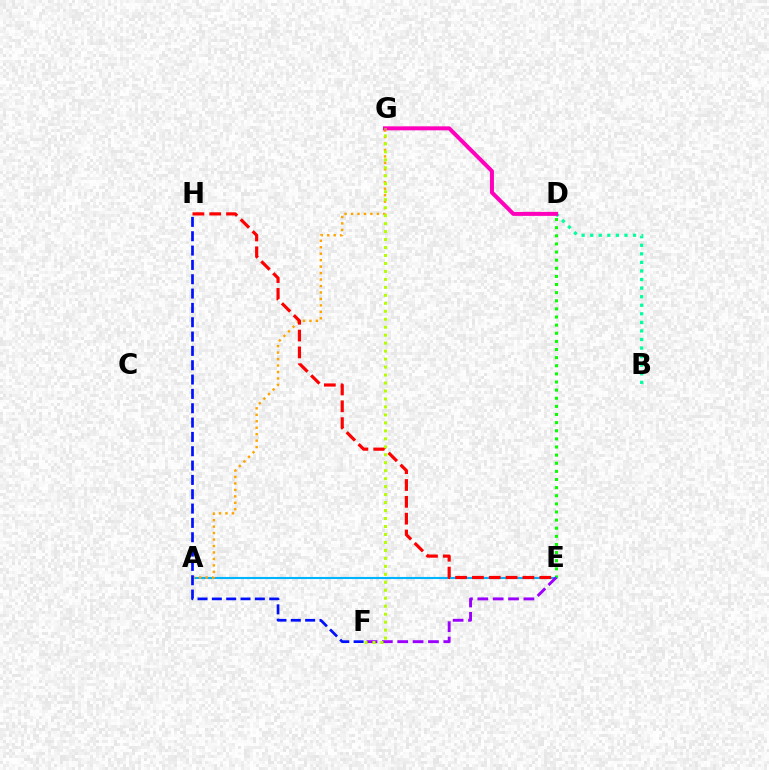{('D', 'E'): [{'color': '#08ff00', 'line_style': 'dotted', 'thickness': 2.21}], ('B', 'D'): [{'color': '#00ff9d', 'line_style': 'dotted', 'thickness': 2.33}], ('A', 'E'): [{'color': '#00b5ff', 'line_style': 'solid', 'thickness': 1.52}], ('E', 'F'): [{'color': '#9b00ff', 'line_style': 'dashed', 'thickness': 2.09}], ('A', 'G'): [{'color': '#ffa500', 'line_style': 'dotted', 'thickness': 1.75}], ('D', 'G'): [{'color': '#ff00bd', 'line_style': 'solid', 'thickness': 2.88}], ('E', 'H'): [{'color': '#ff0000', 'line_style': 'dashed', 'thickness': 2.29}], ('F', 'H'): [{'color': '#0010ff', 'line_style': 'dashed', 'thickness': 1.95}], ('F', 'G'): [{'color': '#b3ff00', 'line_style': 'dotted', 'thickness': 2.17}]}